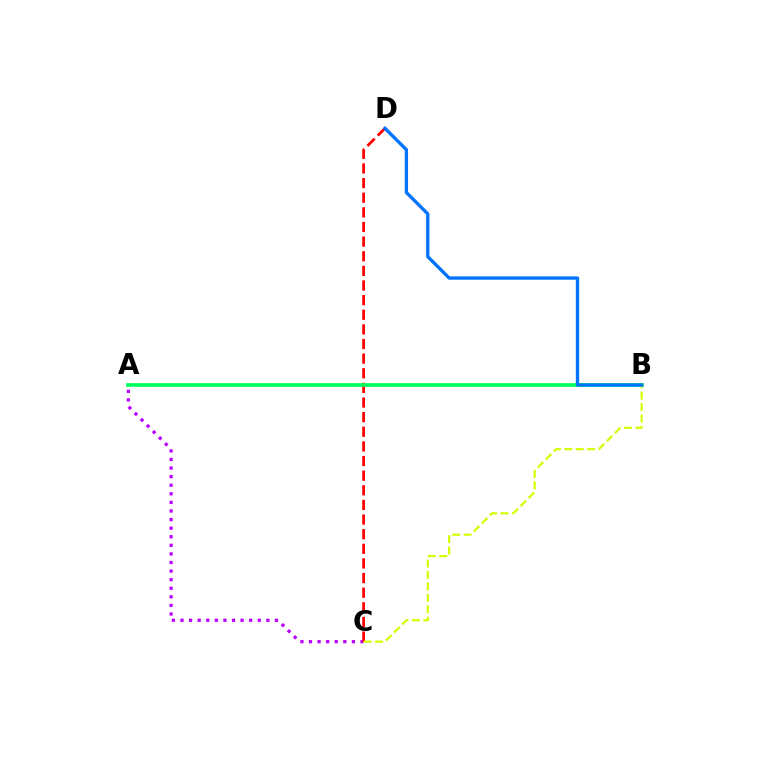{('A', 'C'): [{'color': '#b900ff', 'line_style': 'dotted', 'thickness': 2.33}], ('C', 'D'): [{'color': '#ff0000', 'line_style': 'dashed', 'thickness': 1.99}], ('B', 'C'): [{'color': '#d1ff00', 'line_style': 'dashed', 'thickness': 1.55}], ('A', 'B'): [{'color': '#00ff5c', 'line_style': 'solid', 'thickness': 2.63}], ('B', 'D'): [{'color': '#0074ff', 'line_style': 'solid', 'thickness': 2.39}]}